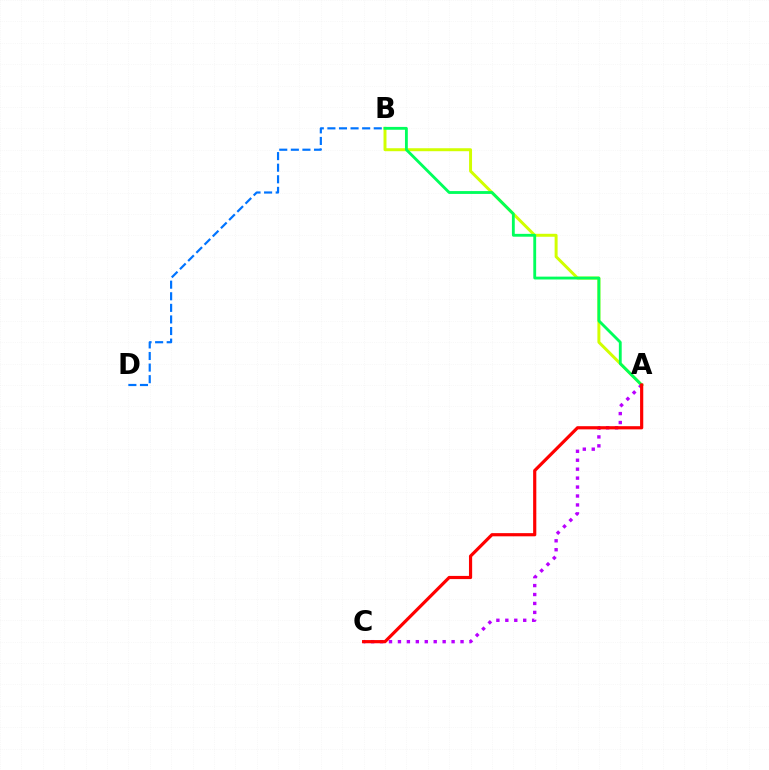{('A', 'C'): [{'color': '#b900ff', 'line_style': 'dotted', 'thickness': 2.43}, {'color': '#ff0000', 'line_style': 'solid', 'thickness': 2.29}], ('A', 'B'): [{'color': '#d1ff00', 'line_style': 'solid', 'thickness': 2.14}, {'color': '#00ff5c', 'line_style': 'solid', 'thickness': 2.05}], ('B', 'D'): [{'color': '#0074ff', 'line_style': 'dashed', 'thickness': 1.57}]}